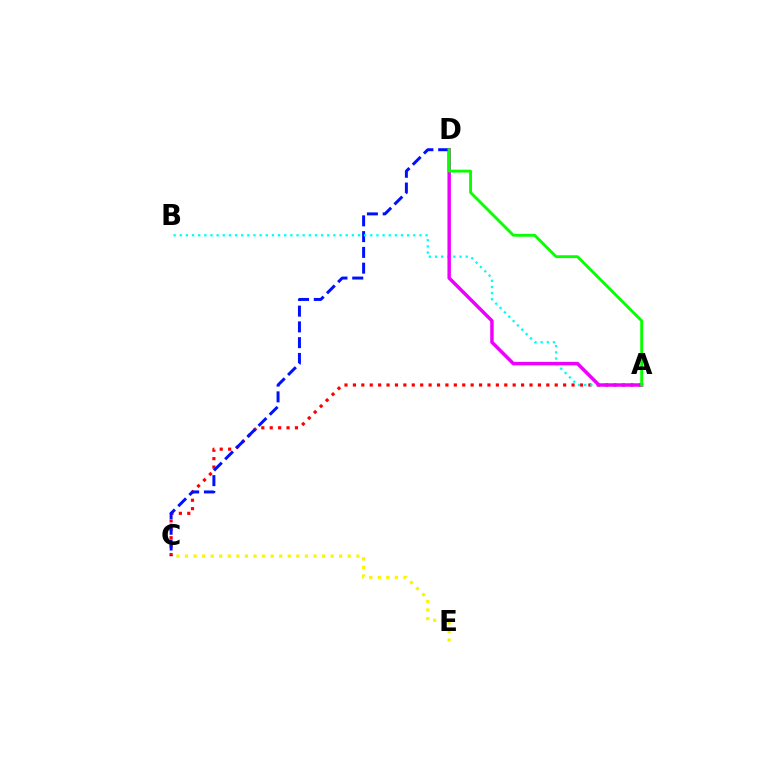{('A', 'C'): [{'color': '#ff0000', 'line_style': 'dotted', 'thickness': 2.28}], ('C', 'D'): [{'color': '#0010ff', 'line_style': 'dashed', 'thickness': 2.14}], ('C', 'E'): [{'color': '#fcf500', 'line_style': 'dotted', 'thickness': 2.33}], ('A', 'B'): [{'color': '#00fff6', 'line_style': 'dotted', 'thickness': 1.67}], ('A', 'D'): [{'color': '#ee00ff', 'line_style': 'solid', 'thickness': 2.48}, {'color': '#08ff00', 'line_style': 'solid', 'thickness': 2.06}]}